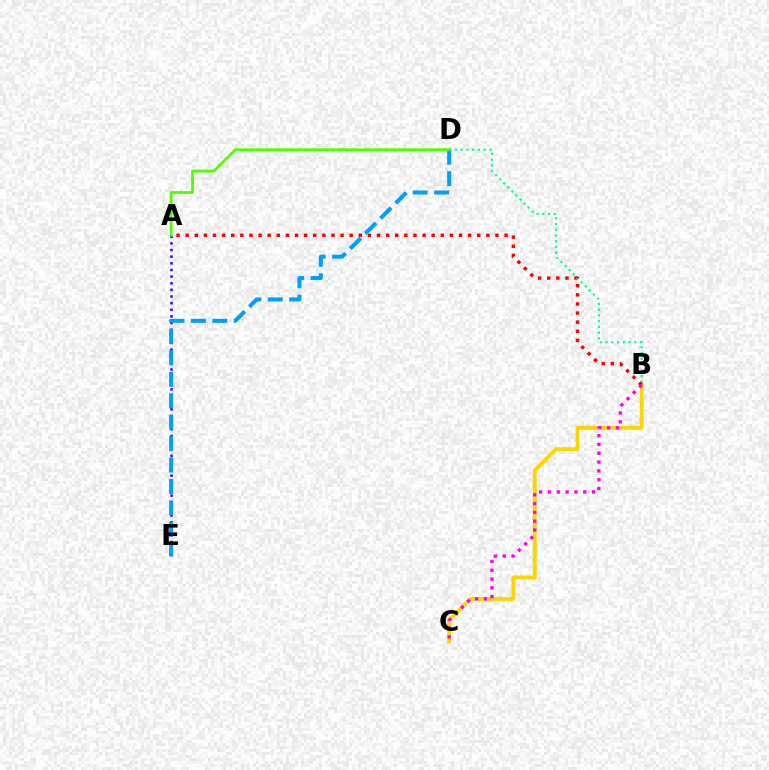{('B', 'C'): [{'color': '#ffd500', 'line_style': 'solid', 'thickness': 2.79}, {'color': '#ff00ed', 'line_style': 'dotted', 'thickness': 2.39}], ('B', 'D'): [{'color': '#00ff86', 'line_style': 'dotted', 'thickness': 1.56}], ('A', 'B'): [{'color': '#ff0000', 'line_style': 'dotted', 'thickness': 2.48}], ('A', 'E'): [{'color': '#3700ff', 'line_style': 'dotted', 'thickness': 1.8}], ('D', 'E'): [{'color': '#009eff', 'line_style': 'dashed', 'thickness': 2.91}], ('A', 'D'): [{'color': '#4fff00', 'line_style': 'solid', 'thickness': 1.99}]}